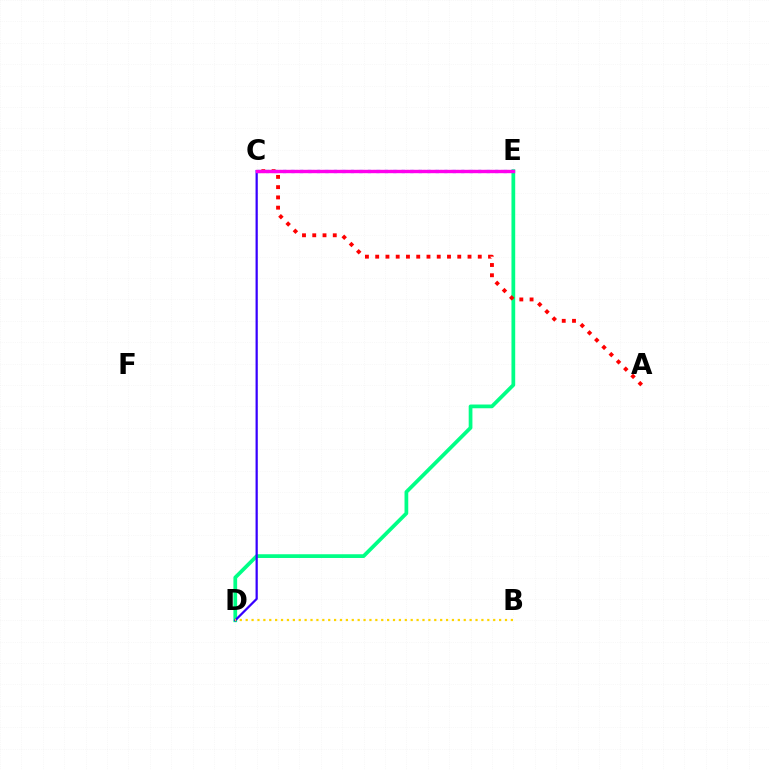{('D', 'E'): [{'color': '#00ff86', 'line_style': 'solid', 'thickness': 2.69}], ('C', 'D'): [{'color': '#3700ff', 'line_style': 'solid', 'thickness': 1.61}], ('A', 'C'): [{'color': '#ff0000', 'line_style': 'dotted', 'thickness': 2.79}], ('C', 'E'): [{'color': '#009eff', 'line_style': 'dotted', 'thickness': 2.31}, {'color': '#4fff00', 'line_style': 'dotted', 'thickness': 1.51}, {'color': '#ff00ed', 'line_style': 'solid', 'thickness': 2.44}], ('B', 'D'): [{'color': '#ffd500', 'line_style': 'dotted', 'thickness': 1.6}]}